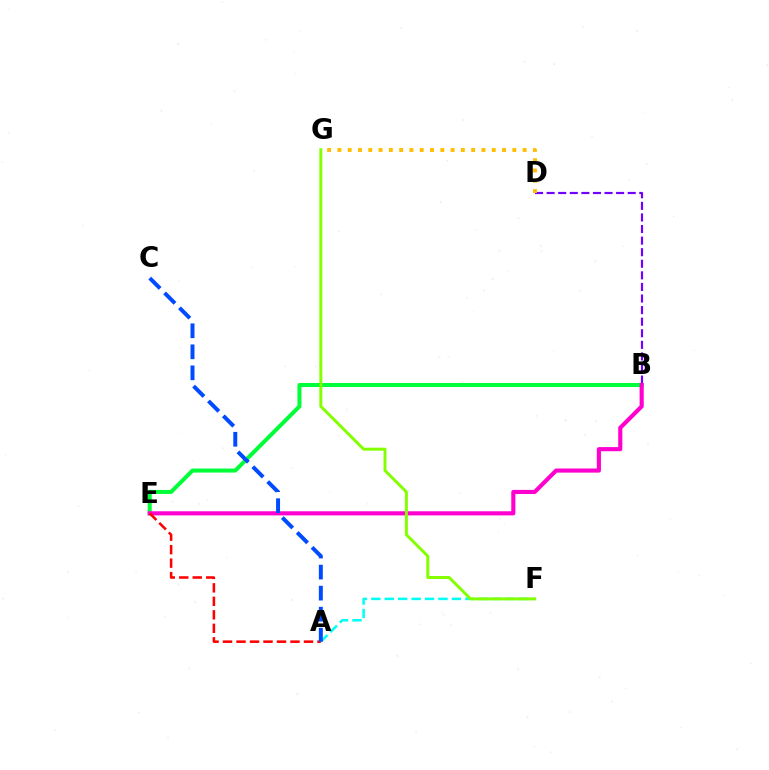{('B', 'E'): [{'color': '#00ff39', 'line_style': 'solid', 'thickness': 2.9}, {'color': '#ff00cf', 'line_style': 'solid', 'thickness': 2.97}], ('B', 'D'): [{'color': '#7200ff', 'line_style': 'dashed', 'thickness': 1.57}], ('A', 'F'): [{'color': '#00fff6', 'line_style': 'dashed', 'thickness': 1.82}], ('D', 'G'): [{'color': '#ffbd00', 'line_style': 'dotted', 'thickness': 2.8}], ('F', 'G'): [{'color': '#84ff00', 'line_style': 'solid', 'thickness': 2.13}], ('A', 'E'): [{'color': '#ff0000', 'line_style': 'dashed', 'thickness': 1.83}], ('A', 'C'): [{'color': '#004bff', 'line_style': 'dashed', 'thickness': 2.86}]}